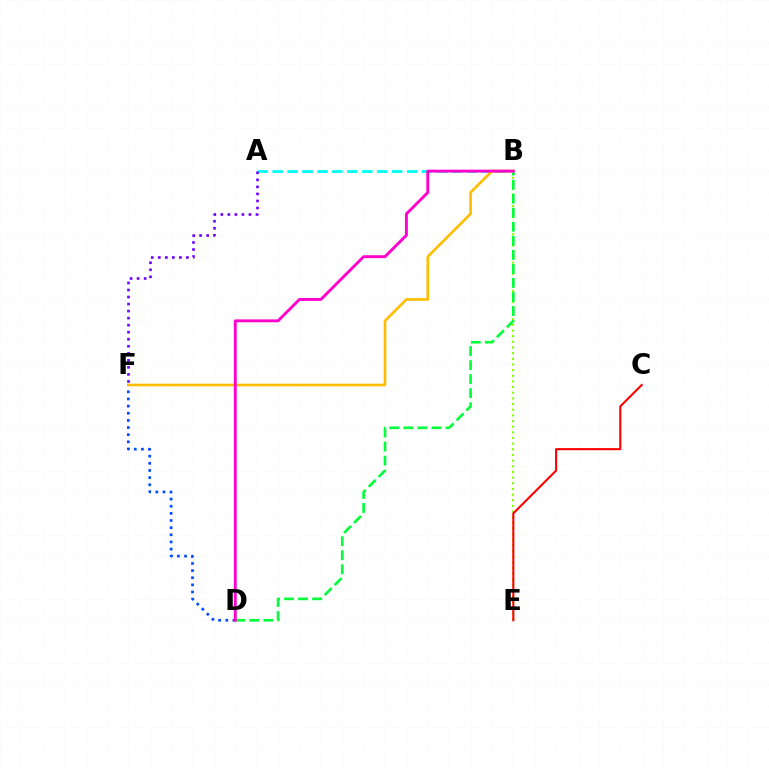{('D', 'F'): [{'color': '#004bff', 'line_style': 'dotted', 'thickness': 1.94}], ('A', 'B'): [{'color': '#00fff6', 'line_style': 'dashed', 'thickness': 2.03}], ('B', 'E'): [{'color': '#84ff00', 'line_style': 'dotted', 'thickness': 1.54}], ('B', 'F'): [{'color': '#ffbd00', 'line_style': 'solid', 'thickness': 1.92}], ('C', 'E'): [{'color': '#ff0000', 'line_style': 'solid', 'thickness': 1.51}], ('B', 'D'): [{'color': '#00ff39', 'line_style': 'dashed', 'thickness': 1.91}, {'color': '#ff00cf', 'line_style': 'solid', 'thickness': 2.09}], ('A', 'F'): [{'color': '#7200ff', 'line_style': 'dotted', 'thickness': 1.91}]}